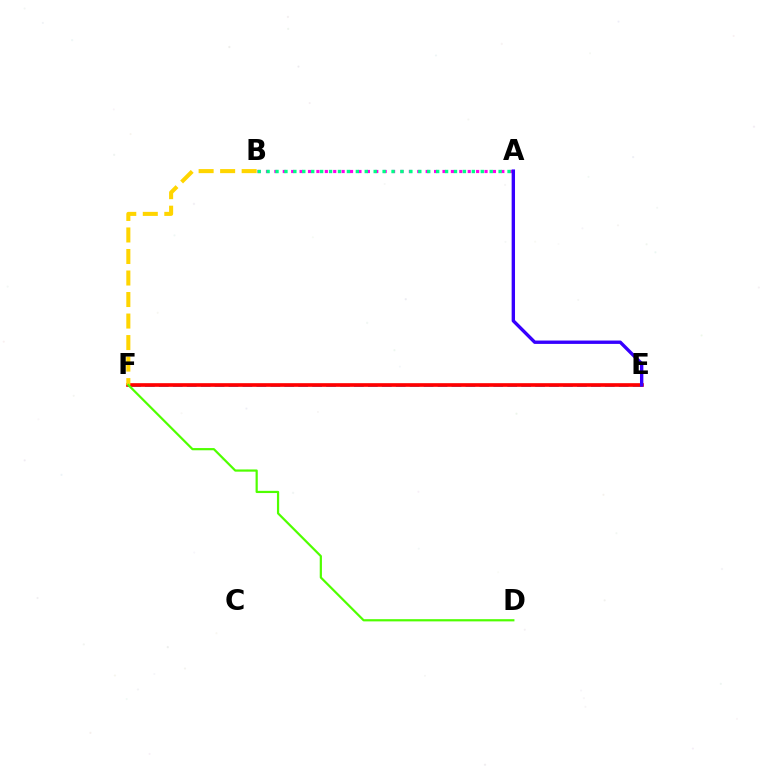{('A', 'B'): [{'color': '#ff00ed', 'line_style': 'dotted', 'thickness': 2.28}, {'color': '#00ff86', 'line_style': 'dotted', 'thickness': 2.42}], ('E', 'F'): [{'color': '#009eff', 'line_style': 'dashed', 'thickness': 1.89}, {'color': '#ff0000', 'line_style': 'solid', 'thickness': 2.63}], ('A', 'E'): [{'color': '#3700ff', 'line_style': 'solid', 'thickness': 2.42}], ('B', 'F'): [{'color': '#ffd500', 'line_style': 'dashed', 'thickness': 2.92}], ('D', 'F'): [{'color': '#4fff00', 'line_style': 'solid', 'thickness': 1.59}]}